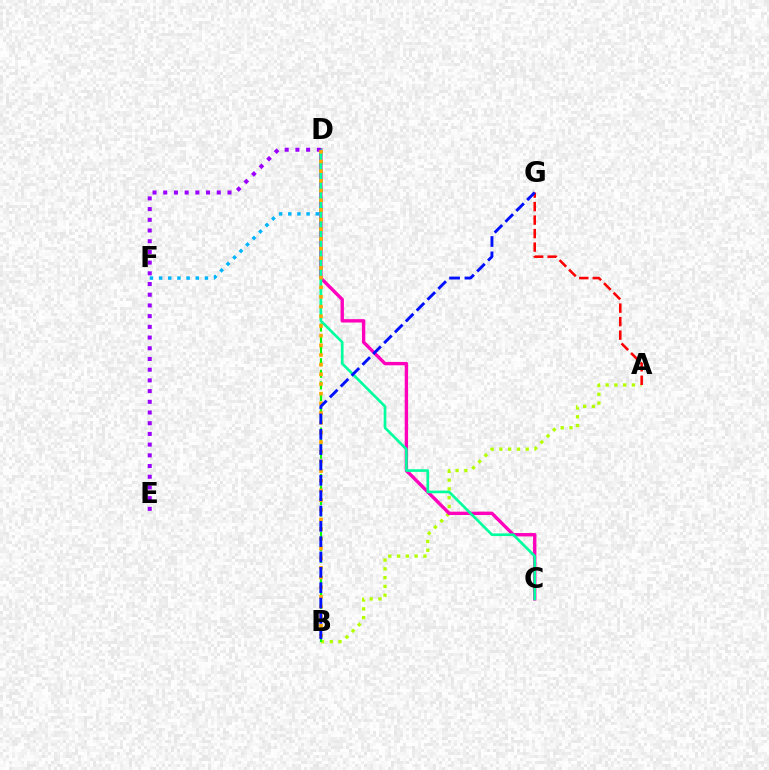{('A', 'B'): [{'color': '#b3ff00', 'line_style': 'dotted', 'thickness': 2.38}], ('A', 'G'): [{'color': '#ff0000', 'line_style': 'dashed', 'thickness': 1.83}], ('C', 'D'): [{'color': '#ff00bd', 'line_style': 'solid', 'thickness': 2.43}, {'color': '#00ff9d', 'line_style': 'solid', 'thickness': 1.92}], ('D', 'F'): [{'color': '#00b5ff', 'line_style': 'dotted', 'thickness': 2.49}], ('B', 'D'): [{'color': '#08ff00', 'line_style': 'dashed', 'thickness': 1.57}, {'color': '#ffa500', 'line_style': 'dotted', 'thickness': 2.63}], ('D', 'E'): [{'color': '#9b00ff', 'line_style': 'dotted', 'thickness': 2.91}], ('B', 'G'): [{'color': '#0010ff', 'line_style': 'dashed', 'thickness': 2.08}]}